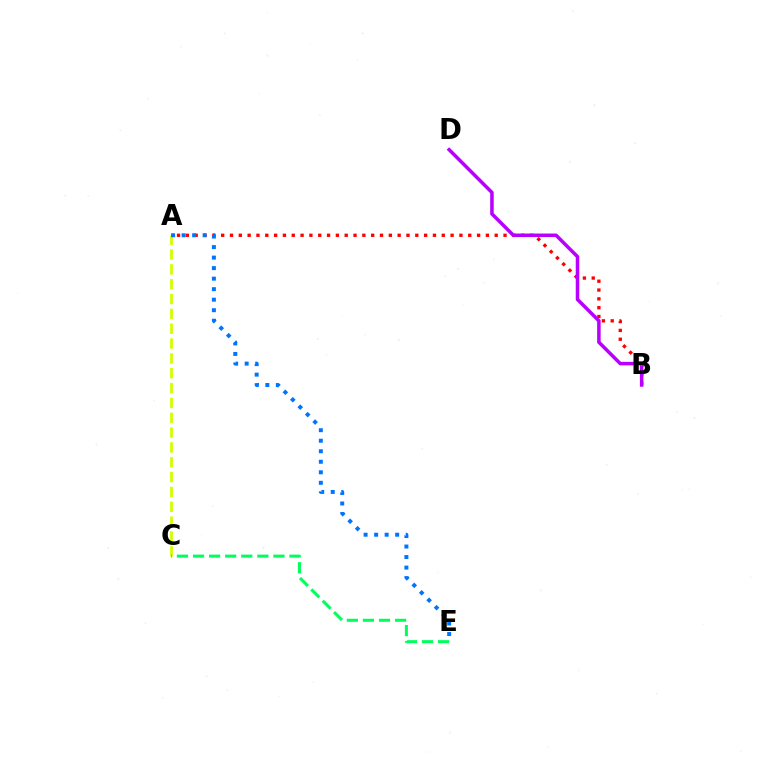{('A', 'C'): [{'color': '#d1ff00', 'line_style': 'dashed', 'thickness': 2.02}], ('A', 'B'): [{'color': '#ff0000', 'line_style': 'dotted', 'thickness': 2.4}], ('B', 'D'): [{'color': '#b900ff', 'line_style': 'solid', 'thickness': 2.53}], ('A', 'E'): [{'color': '#0074ff', 'line_style': 'dotted', 'thickness': 2.86}], ('C', 'E'): [{'color': '#00ff5c', 'line_style': 'dashed', 'thickness': 2.18}]}